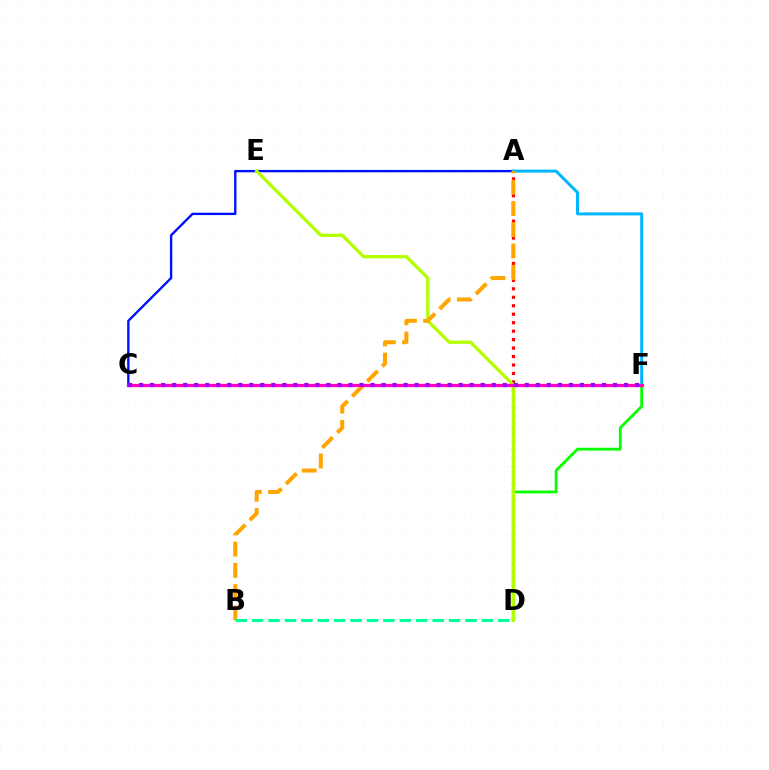{('A', 'C'): [{'color': '#0010ff', 'line_style': 'solid', 'thickness': 1.7}], ('A', 'F'): [{'color': '#00b5ff', 'line_style': 'solid', 'thickness': 2.14}], ('A', 'D'): [{'color': '#ff0000', 'line_style': 'dotted', 'thickness': 2.3}], ('D', 'F'): [{'color': '#08ff00', 'line_style': 'solid', 'thickness': 2.04}], ('D', 'E'): [{'color': '#b3ff00', 'line_style': 'solid', 'thickness': 2.36}], ('C', 'F'): [{'color': '#ff00bd', 'line_style': 'solid', 'thickness': 2.34}, {'color': '#9b00ff', 'line_style': 'dotted', 'thickness': 2.99}], ('A', 'B'): [{'color': '#ffa500', 'line_style': 'dashed', 'thickness': 2.89}], ('B', 'D'): [{'color': '#00ff9d', 'line_style': 'dashed', 'thickness': 2.23}]}